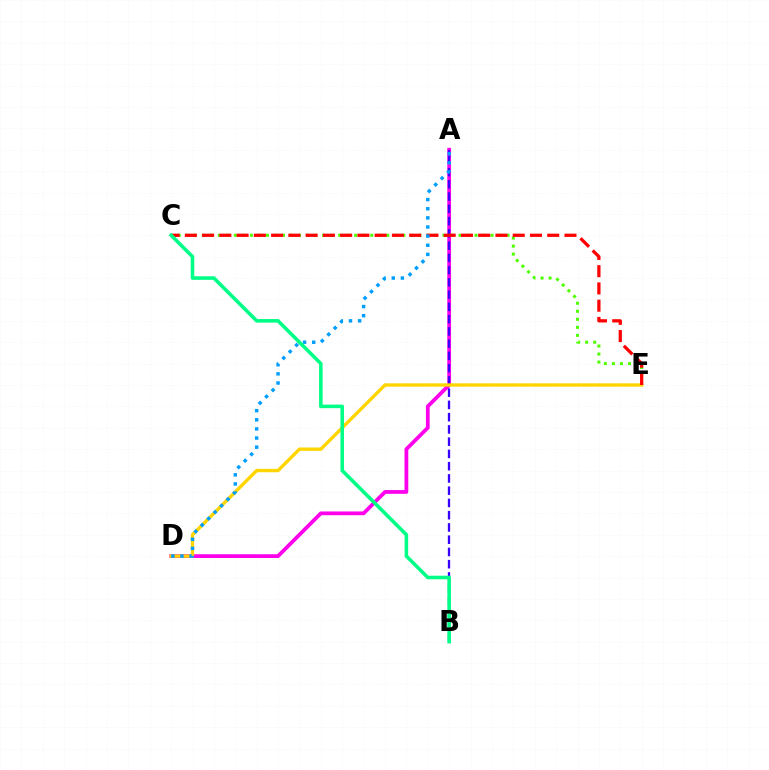{('A', 'D'): [{'color': '#ff00ed', 'line_style': 'solid', 'thickness': 2.71}, {'color': '#009eff', 'line_style': 'dotted', 'thickness': 2.48}], ('A', 'B'): [{'color': '#3700ff', 'line_style': 'dashed', 'thickness': 1.66}], ('D', 'E'): [{'color': '#ffd500', 'line_style': 'solid', 'thickness': 2.43}], ('C', 'E'): [{'color': '#4fff00', 'line_style': 'dotted', 'thickness': 2.18}, {'color': '#ff0000', 'line_style': 'dashed', 'thickness': 2.34}], ('B', 'C'): [{'color': '#00ff86', 'line_style': 'solid', 'thickness': 2.57}]}